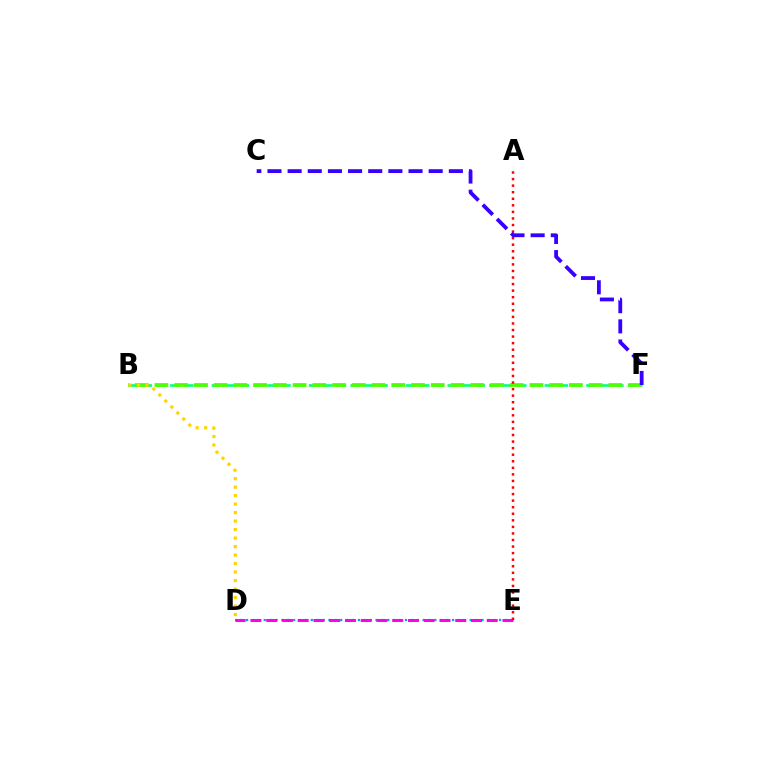{('D', 'E'): [{'color': '#009eff', 'line_style': 'dotted', 'thickness': 1.6}, {'color': '#ff00ed', 'line_style': 'dashed', 'thickness': 2.14}], ('B', 'F'): [{'color': '#00ff86', 'line_style': 'dashed', 'thickness': 1.88}, {'color': '#4fff00', 'line_style': 'dashed', 'thickness': 2.68}], ('A', 'E'): [{'color': '#ff0000', 'line_style': 'dotted', 'thickness': 1.78}], ('B', 'D'): [{'color': '#ffd500', 'line_style': 'dotted', 'thickness': 2.31}], ('C', 'F'): [{'color': '#3700ff', 'line_style': 'dashed', 'thickness': 2.74}]}